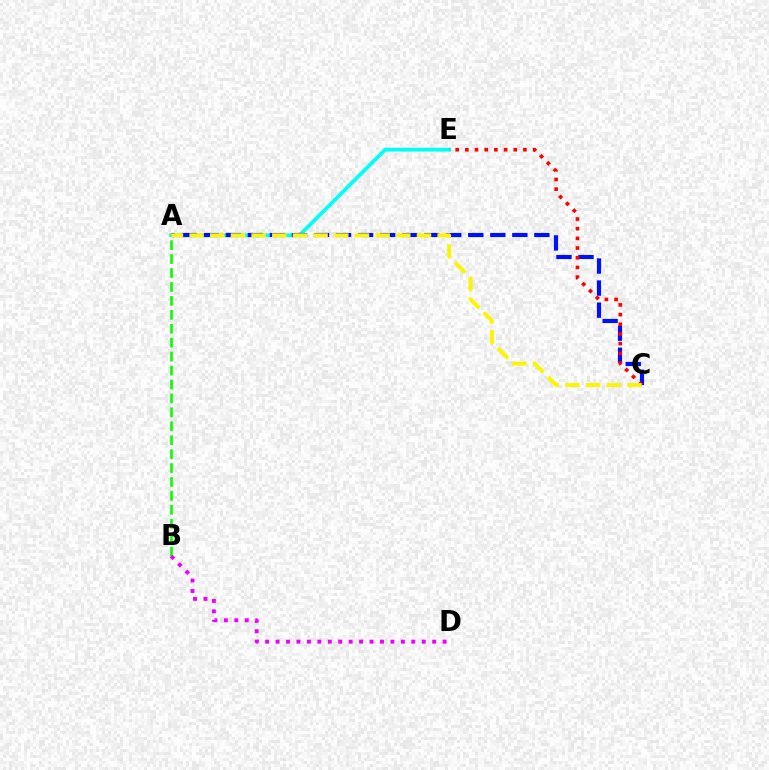{('A', 'E'): [{'color': '#00fff6', 'line_style': 'solid', 'thickness': 2.67}], ('A', 'C'): [{'color': '#0010ff', 'line_style': 'dashed', 'thickness': 2.99}, {'color': '#fcf500', 'line_style': 'dashed', 'thickness': 2.81}], ('A', 'B'): [{'color': '#08ff00', 'line_style': 'dashed', 'thickness': 1.89}], ('B', 'D'): [{'color': '#ee00ff', 'line_style': 'dotted', 'thickness': 2.84}], ('C', 'E'): [{'color': '#ff0000', 'line_style': 'dotted', 'thickness': 2.63}]}